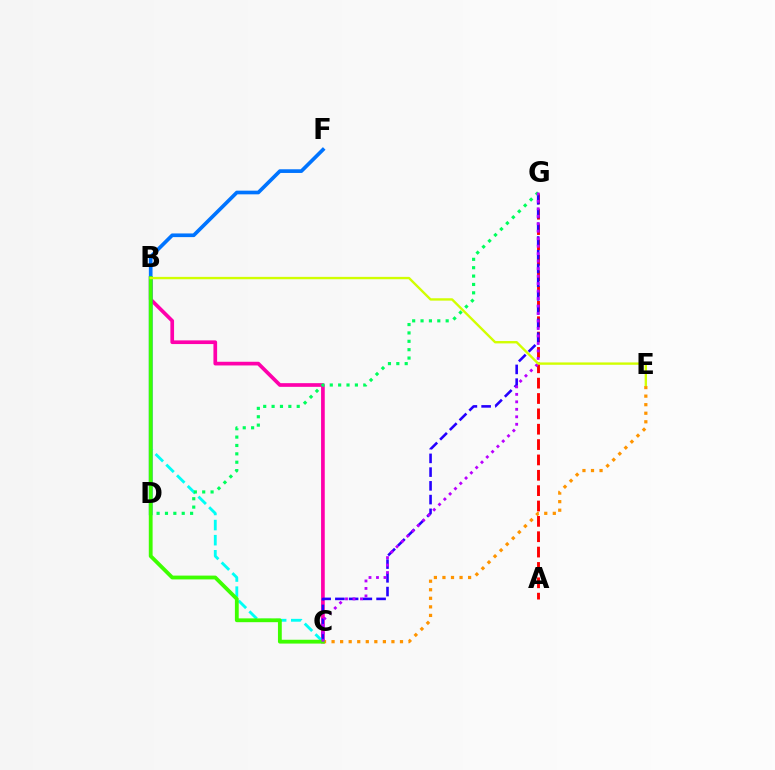{('B', 'C'): [{'color': '#ff00ac', 'line_style': 'solid', 'thickness': 2.65}, {'color': '#00fff6', 'line_style': 'dashed', 'thickness': 2.05}, {'color': '#3dff00', 'line_style': 'solid', 'thickness': 2.75}], ('D', 'F'): [{'color': '#0074ff', 'line_style': 'solid', 'thickness': 2.65}], ('A', 'G'): [{'color': '#ff0000', 'line_style': 'dashed', 'thickness': 2.09}], ('C', 'G'): [{'color': '#2500ff', 'line_style': 'dashed', 'thickness': 1.87}, {'color': '#b900ff', 'line_style': 'dotted', 'thickness': 2.03}], ('D', 'G'): [{'color': '#00ff5c', 'line_style': 'dotted', 'thickness': 2.28}], ('C', 'E'): [{'color': '#ff9400', 'line_style': 'dotted', 'thickness': 2.32}], ('B', 'E'): [{'color': '#d1ff00', 'line_style': 'solid', 'thickness': 1.7}]}